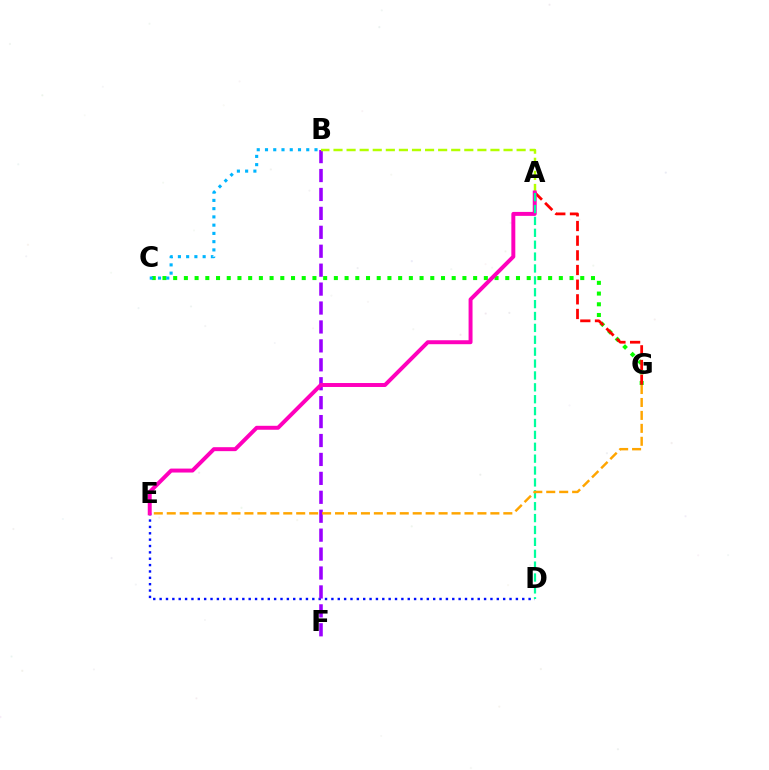{('D', 'E'): [{'color': '#0010ff', 'line_style': 'dotted', 'thickness': 1.73}], ('C', 'G'): [{'color': '#08ff00', 'line_style': 'dotted', 'thickness': 2.91}], ('B', 'F'): [{'color': '#9b00ff', 'line_style': 'dashed', 'thickness': 2.57}], ('A', 'B'): [{'color': '#b3ff00', 'line_style': 'dashed', 'thickness': 1.78}], ('B', 'C'): [{'color': '#00b5ff', 'line_style': 'dotted', 'thickness': 2.24}], ('A', 'G'): [{'color': '#ff0000', 'line_style': 'dashed', 'thickness': 1.99}], ('A', 'E'): [{'color': '#ff00bd', 'line_style': 'solid', 'thickness': 2.85}], ('A', 'D'): [{'color': '#00ff9d', 'line_style': 'dashed', 'thickness': 1.61}], ('E', 'G'): [{'color': '#ffa500', 'line_style': 'dashed', 'thickness': 1.76}]}